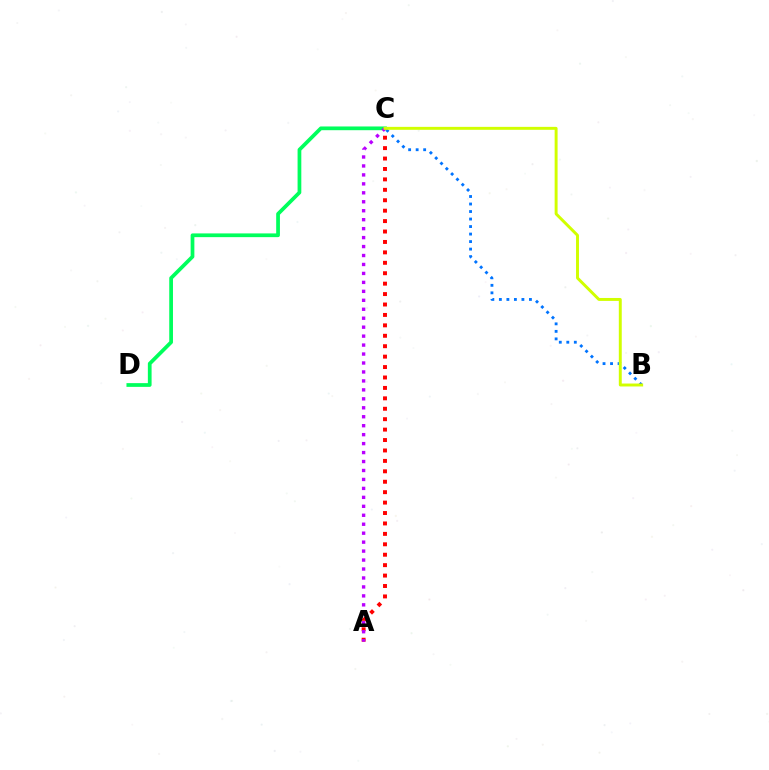{('B', 'C'): [{'color': '#0074ff', 'line_style': 'dotted', 'thickness': 2.04}, {'color': '#d1ff00', 'line_style': 'solid', 'thickness': 2.12}], ('A', 'C'): [{'color': '#ff0000', 'line_style': 'dotted', 'thickness': 2.83}, {'color': '#b900ff', 'line_style': 'dotted', 'thickness': 2.43}], ('C', 'D'): [{'color': '#00ff5c', 'line_style': 'solid', 'thickness': 2.69}]}